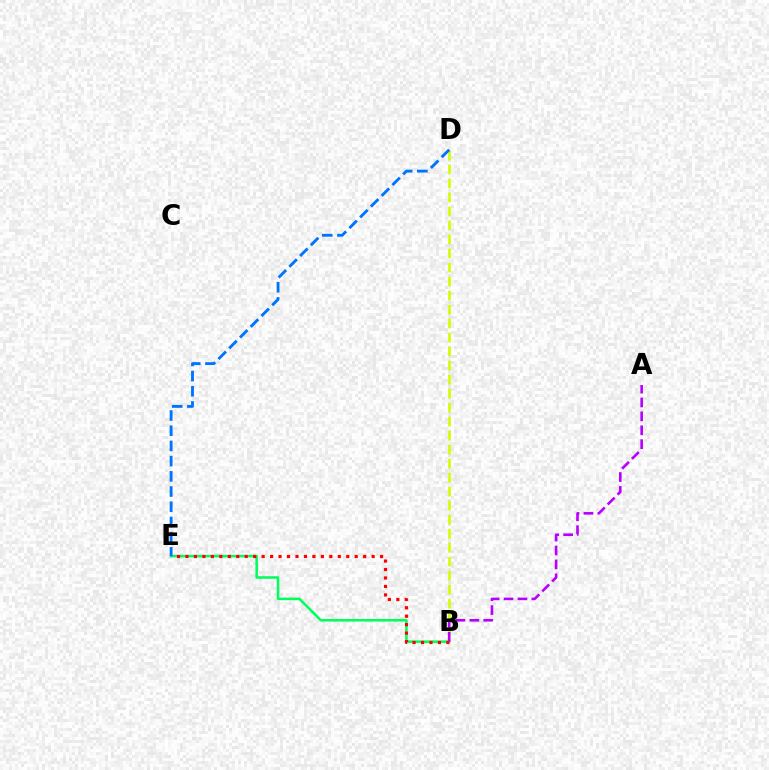{('B', 'E'): [{'color': '#00ff5c', 'line_style': 'solid', 'thickness': 1.84}, {'color': '#ff0000', 'line_style': 'dotted', 'thickness': 2.3}], ('B', 'D'): [{'color': '#d1ff00', 'line_style': 'dashed', 'thickness': 1.9}], ('D', 'E'): [{'color': '#0074ff', 'line_style': 'dashed', 'thickness': 2.07}], ('A', 'B'): [{'color': '#b900ff', 'line_style': 'dashed', 'thickness': 1.89}]}